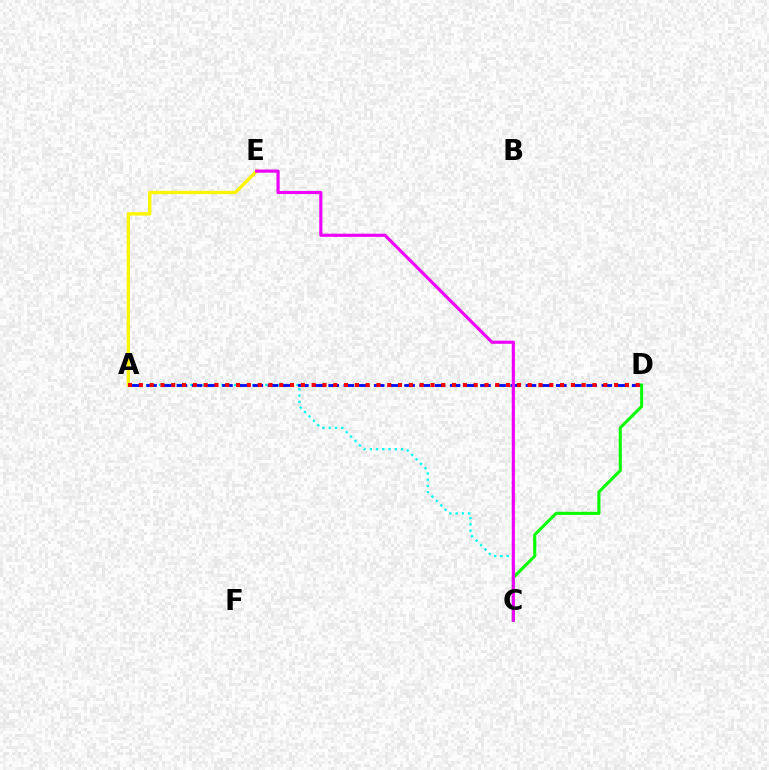{('A', 'E'): [{'color': '#fcf500', 'line_style': 'solid', 'thickness': 2.39}], ('A', 'C'): [{'color': '#00fff6', 'line_style': 'dotted', 'thickness': 1.7}], ('A', 'D'): [{'color': '#0010ff', 'line_style': 'dashed', 'thickness': 2.06}, {'color': '#ff0000', 'line_style': 'dotted', 'thickness': 2.93}], ('C', 'D'): [{'color': '#08ff00', 'line_style': 'solid', 'thickness': 2.2}], ('C', 'E'): [{'color': '#ee00ff', 'line_style': 'solid', 'thickness': 2.26}]}